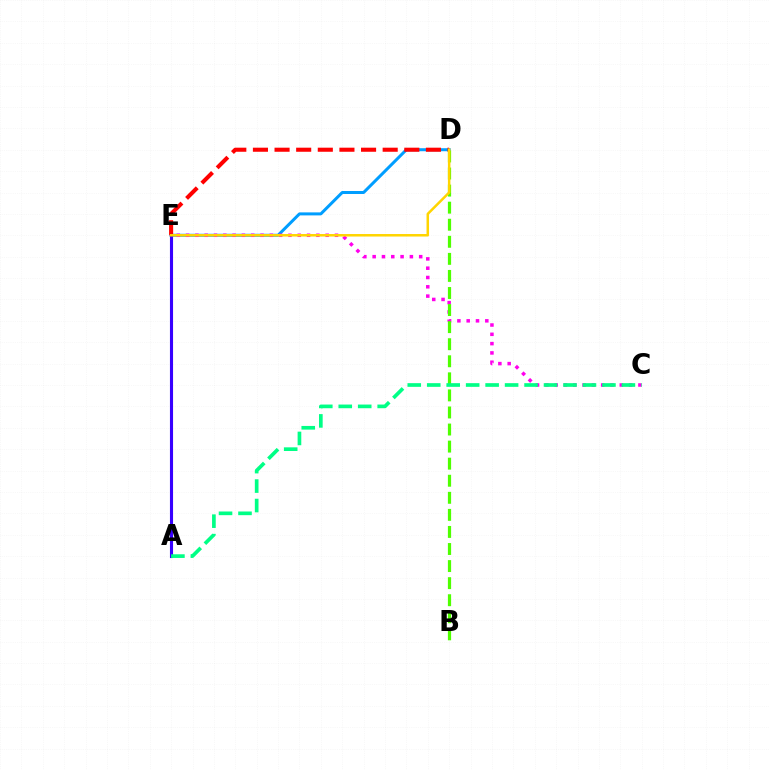{('D', 'E'): [{'color': '#009eff', 'line_style': 'solid', 'thickness': 2.17}, {'color': '#ff0000', 'line_style': 'dashed', 'thickness': 2.94}, {'color': '#ffd500', 'line_style': 'solid', 'thickness': 1.81}], ('A', 'E'): [{'color': '#3700ff', 'line_style': 'solid', 'thickness': 2.23}], ('C', 'E'): [{'color': '#ff00ed', 'line_style': 'dotted', 'thickness': 2.53}], ('B', 'D'): [{'color': '#4fff00', 'line_style': 'dashed', 'thickness': 2.32}], ('A', 'C'): [{'color': '#00ff86', 'line_style': 'dashed', 'thickness': 2.64}]}